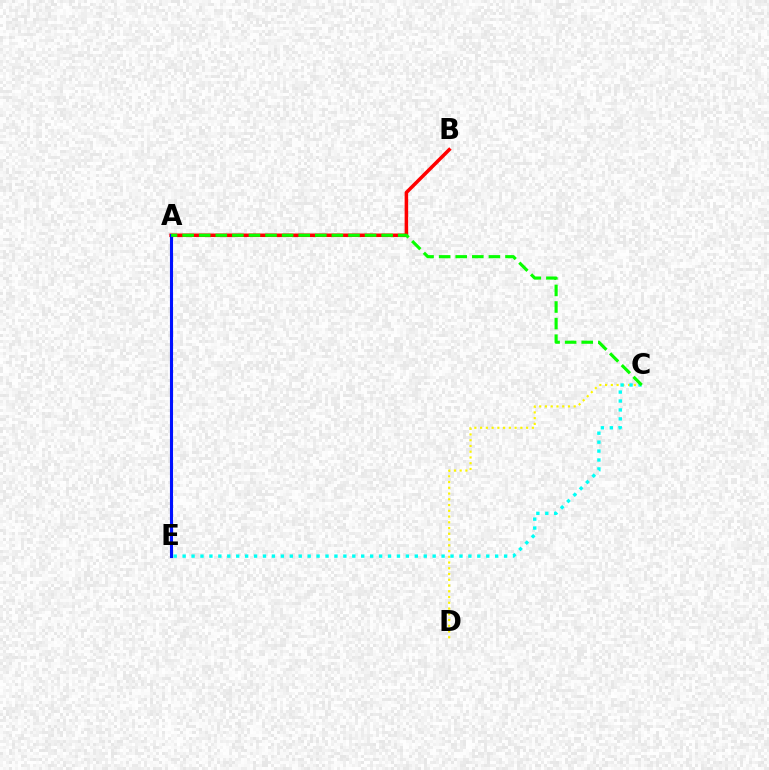{('A', 'E'): [{'color': '#ee00ff', 'line_style': 'dotted', 'thickness': 1.81}, {'color': '#0010ff', 'line_style': 'solid', 'thickness': 2.23}], ('A', 'B'): [{'color': '#ff0000', 'line_style': 'solid', 'thickness': 2.54}], ('C', 'D'): [{'color': '#fcf500', 'line_style': 'dotted', 'thickness': 1.56}], ('C', 'E'): [{'color': '#00fff6', 'line_style': 'dotted', 'thickness': 2.43}], ('A', 'C'): [{'color': '#08ff00', 'line_style': 'dashed', 'thickness': 2.25}]}